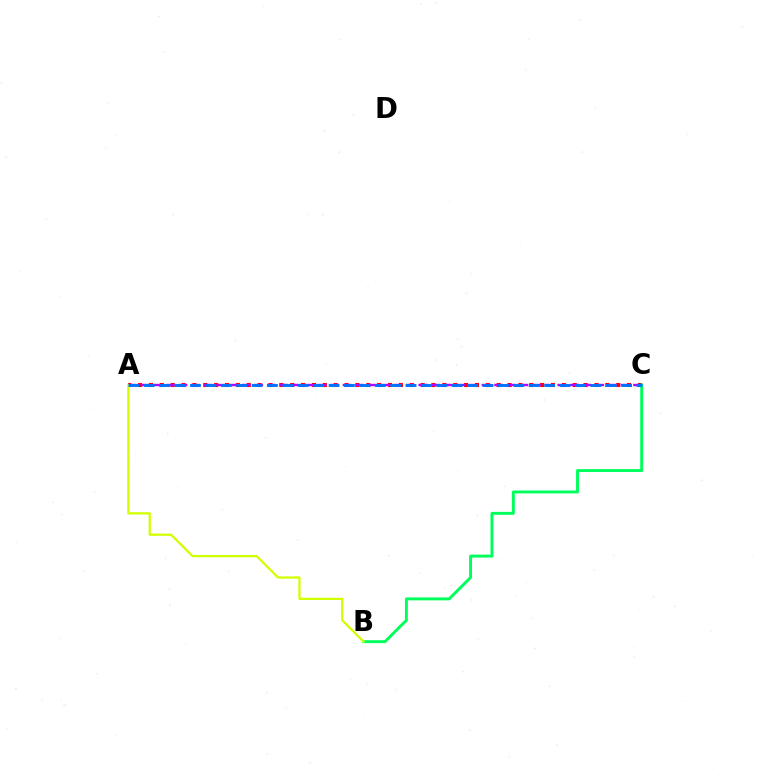{('A', 'C'): [{'color': '#ff0000', 'line_style': 'dotted', 'thickness': 2.95}, {'color': '#b900ff', 'line_style': 'dashed', 'thickness': 1.72}, {'color': '#0074ff', 'line_style': 'dashed', 'thickness': 2.09}], ('B', 'C'): [{'color': '#00ff5c', 'line_style': 'solid', 'thickness': 2.11}], ('A', 'B'): [{'color': '#d1ff00', 'line_style': 'solid', 'thickness': 1.63}]}